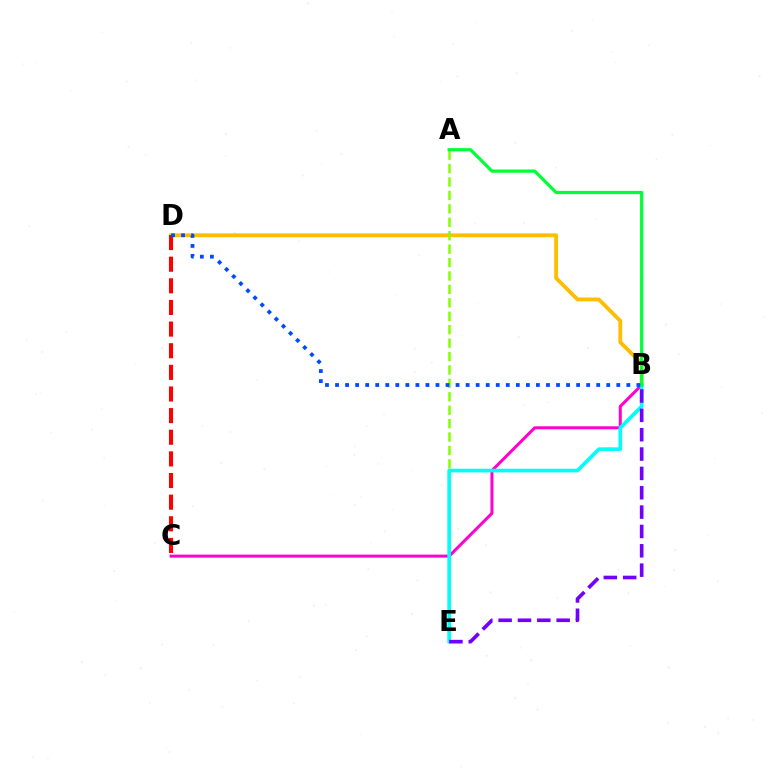{('B', 'C'): [{'color': '#ff00cf', 'line_style': 'solid', 'thickness': 2.16}], ('B', 'D'): [{'color': '#ffbd00', 'line_style': 'solid', 'thickness': 2.75}, {'color': '#004bff', 'line_style': 'dotted', 'thickness': 2.73}], ('A', 'E'): [{'color': '#84ff00', 'line_style': 'dashed', 'thickness': 1.82}], ('B', 'E'): [{'color': '#00fff6', 'line_style': 'solid', 'thickness': 2.63}, {'color': '#7200ff', 'line_style': 'dashed', 'thickness': 2.63}], ('A', 'B'): [{'color': '#00ff39', 'line_style': 'solid', 'thickness': 2.32}], ('C', 'D'): [{'color': '#ff0000', 'line_style': 'dashed', 'thickness': 2.94}]}